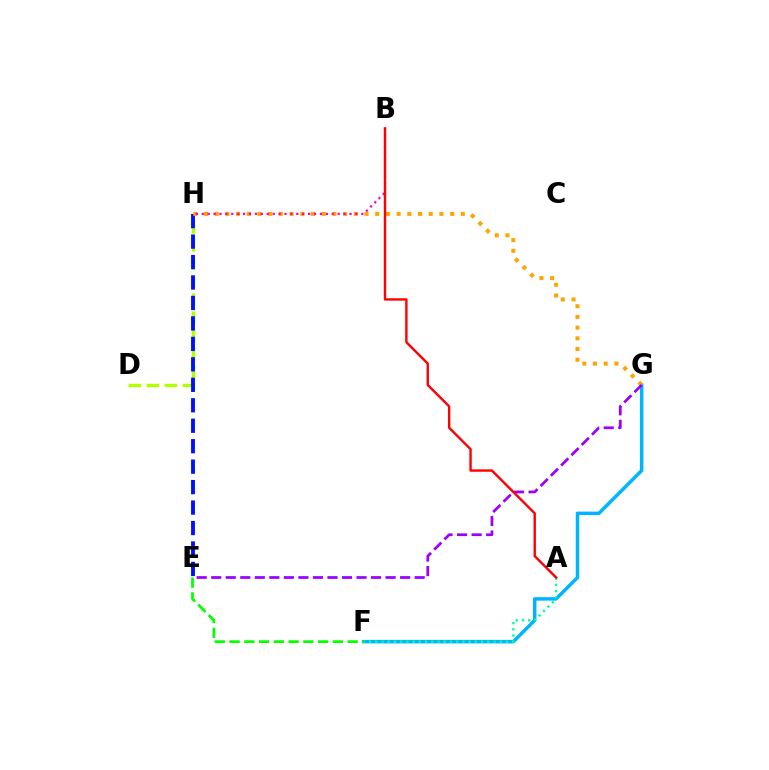{('D', 'H'): [{'color': '#b3ff00', 'line_style': 'dashed', 'thickness': 2.45}], ('F', 'G'): [{'color': '#00b5ff', 'line_style': 'solid', 'thickness': 2.5}], ('E', 'H'): [{'color': '#0010ff', 'line_style': 'dashed', 'thickness': 2.78}], ('A', 'F'): [{'color': '#00ff9d', 'line_style': 'dotted', 'thickness': 1.69}], ('E', 'F'): [{'color': '#08ff00', 'line_style': 'dashed', 'thickness': 2.0}], ('G', 'H'): [{'color': '#ffa500', 'line_style': 'dotted', 'thickness': 2.91}], ('E', 'G'): [{'color': '#9b00ff', 'line_style': 'dashed', 'thickness': 1.97}], ('B', 'H'): [{'color': '#ff00bd', 'line_style': 'dotted', 'thickness': 1.61}], ('A', 'B'): [{'color': '#ff0000', 'line_style': 'solid', 'thickness': 1.73}]}